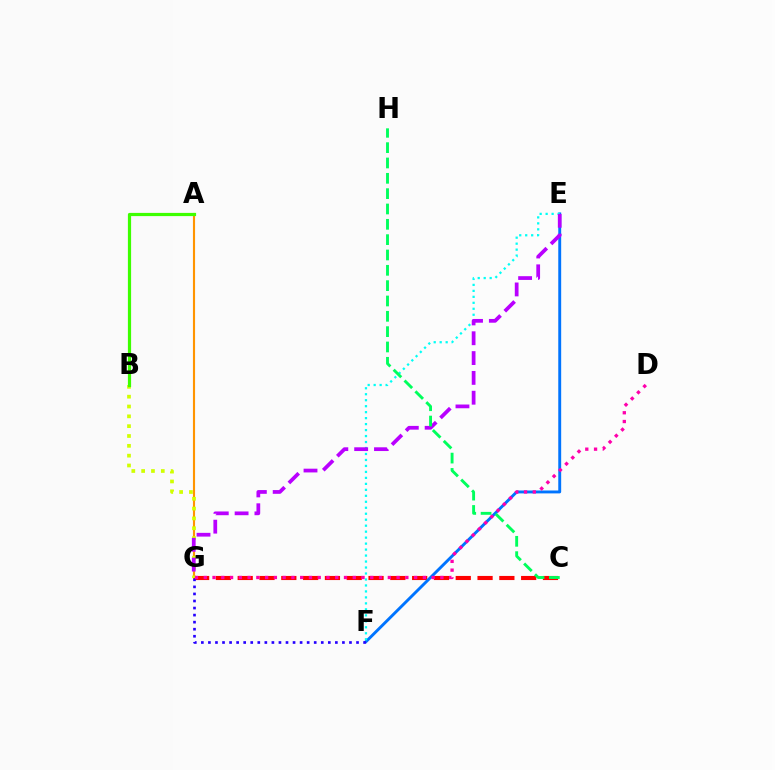{('A', 'G'): [{'color': '#ff9400', 'line_style': 'solid', 'thickness': 1.54}], ('C', 'G'): [{'color': '#ff0000', 'line_style': 'dashed', 'thickness': 2.96}], ('B', 'G'): [{'color': '#d1ff00', 'line_style': 'dotted', 'thickness': 2.67}], ('E', 'F'): [{'color': '#0074ff', 'line_style': 'solid', 'thickness': 2.09}, {'color': '#00fff6', 'line_style': 'dotted', 'thickness': 1.62}], ('F', 'G'): [{'color': '#2500ff', 'line_style': 'dotted', 'thickness': 1.92}], ('D', 'G'): [{'color': '#ff00ac', 'line_style': 'dotted', 'thickness': 2.38}], ('E', 'G'): [{'color': '#b900ff', 'line_style': 'dashed', 'thickness': 2.69}], ('A', 'B'): [{'color': '#3dff00', 'line_style': 'solid', 'thickness': 2.3}], ('C', 'H'): [{'color': '#00ff5c', 'line_style': 'dashed', 'thickness': 2.08}]}